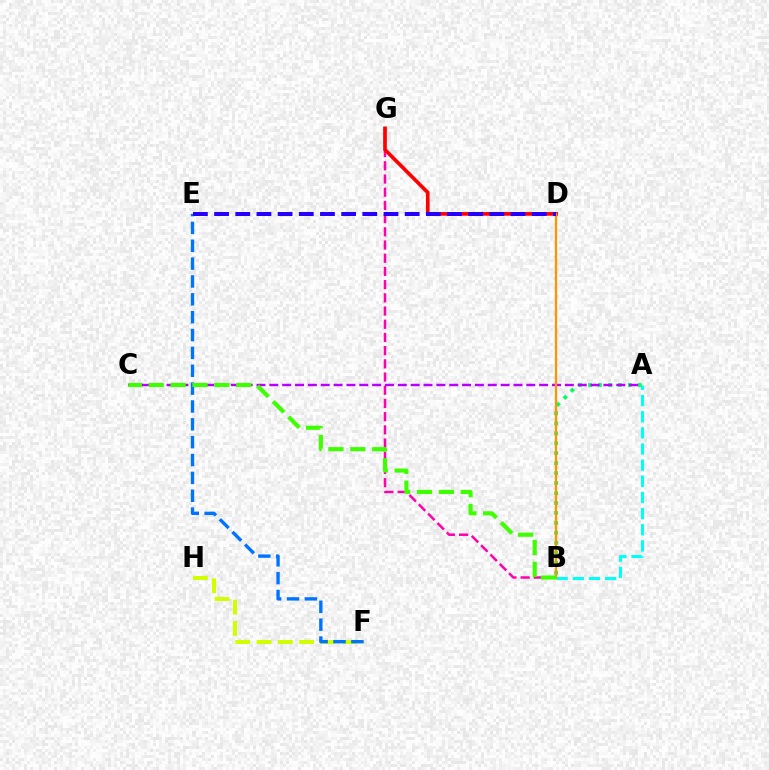{('F', 'H'): [{'color': '#d1ff00', 'line_style': 'dashed', 'thickness': 2.89}], ('A', 'B'): [{'color': '#00fff6', 'line_style': 'dashed', 'thickness': 2.19}, {'color': '#00ff5c', 'line_style': 'dotted', 'thickness': 2.7}], ('B', 'G'): [{'color': '#ff00ac', 'line_style': 'dashed', 'thickness': 1.79}], ('D', 'G'): [{'color': '#ff0000', 'line_style': 'solid', 'thickness': 2.65}], ('A', 'C'): [{'color': '#b900ff', 'line_style': 'dashed', 'thickness': 1.75}], ('B', 'D'): [{'color': '#ff9400', 'line_style': 'solid', 'thickness': 1.64}], ('E', 'F'): [{'color': '#0074ff', 'line_style': 'dashed', 'thickness': 2.43}], ('D', 'E'): [{'color': '#2500ff', 'line_style': 'dashed', 'thickness': 2.88}], ('B', 'C'): [{'color': '#3dff00', 'line_style': 'dashed', 'thickness': 2.97}]}